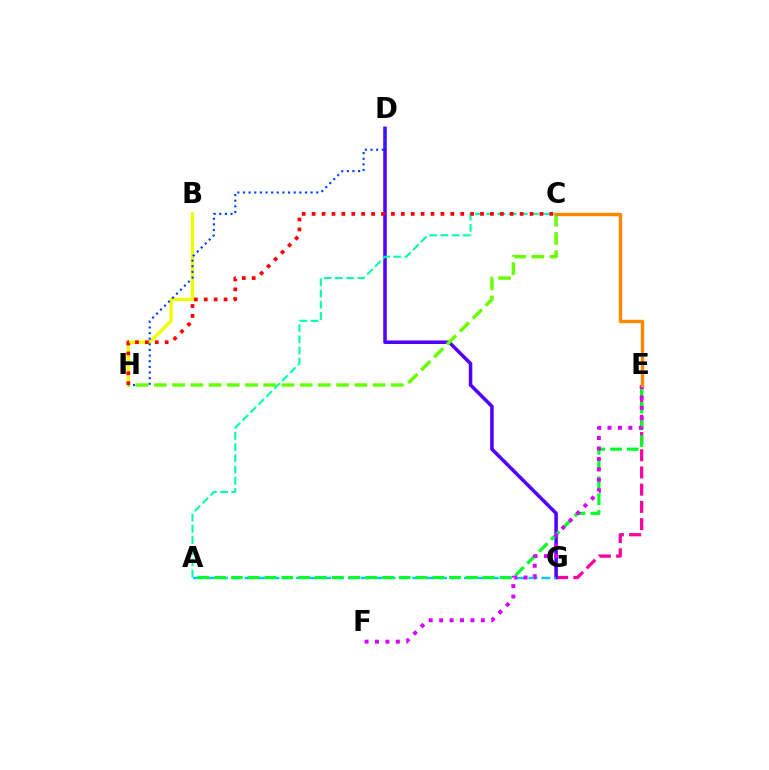{('E', 'G'): [{'color': '#ff00a0', 'line_style': 'dashed', 'thickness': 2.34}], ('D', 'G'): [{'color': '#4f00ff', 'line_style': 'solid', 'thickness': 2.53}], ('B', 'H'): [{'color': '#eeff00', 'line_style': 'solid', 'thickness': 2.41}], ('D', 'H'): [{'color': '#003fff', 'line_style': 'dotted', 'thickness': 1.53}], ('A', 'G'): [{'color': '#00c7ff', 'line_style': 'dashed', 'thickness': 1.75}], ('A', 'E'): [{'color': '#00ff27', 'line_style': 'dashed', 'thickness': 2.28}], ('E', 'F'): [{'color': '#d600ff', 'line_style': 'dotted', 'thickness': 2.83}], ('C', 'H'): [{'color': '#66ff00', 'line_style': 'dashed', 'thickness': 2.48}, {'color': '#ff0000', 'line_style': 'dotted', 'thickness': 2.69}], ('A', 'C'): [{'color': '#00ffaf', 'line_style': 'dashed', 'thickness': 1.52}], ('C', 'E'): [{'color': '#ff8800', 'line_style': 'solid', 'thickness': 2.46}]}